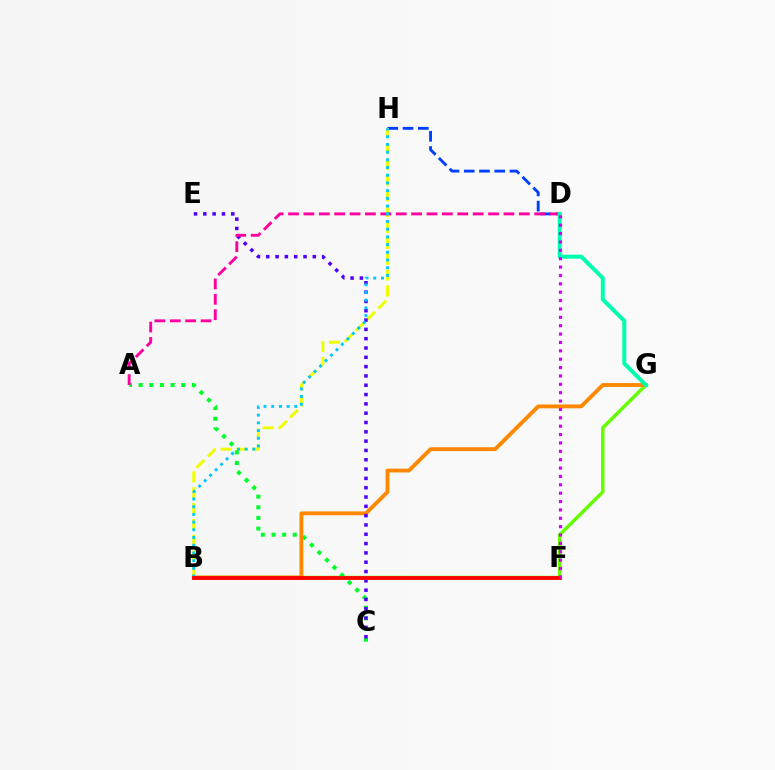{('D', 'H'): [{'color': '#003fff', 'line_style': 'dashed', 'thickness': 2.07}], ('B', 'H'): [{'color': '#eeff00', 'line_style': 'dashed', 'thickness': 2.15}, {'color': '#00c7ff', 'line_style': 'dotted', 'thickness': 2.09}], ('B', 'G'): [{'color': '#66ff00', 'line_style': 'solid', 'thickness': 2.51}, {'color': '#ff8800', 'line_style': 'solid', 'thickness': 2.77}], ('A', 'C'): [{'color': '#00ff27', 'line_style': 'dotted', 'thickness': 2.89}], ('C', 'E'): [{'color': '#4f00ff', 'line_style': 'dotted', 'thickness': 2.53}], ('A', 'D'): [{'color': '#ff00a0', 'line_style': 'dashed', 'thickness': 2.09}], ('D', 'G'): [{'color': '#00ffaf', 'line_style': 'solid', 'thickness': 2.87}], ('B', 'F'): [{'color': '#ff0000', 'line_style': 'solid', 'thickness': 2.75}], ('D', 'F'): [{'color': '#d600ff', 'line_style': 'dotted', 'thickness': 2.28}]}